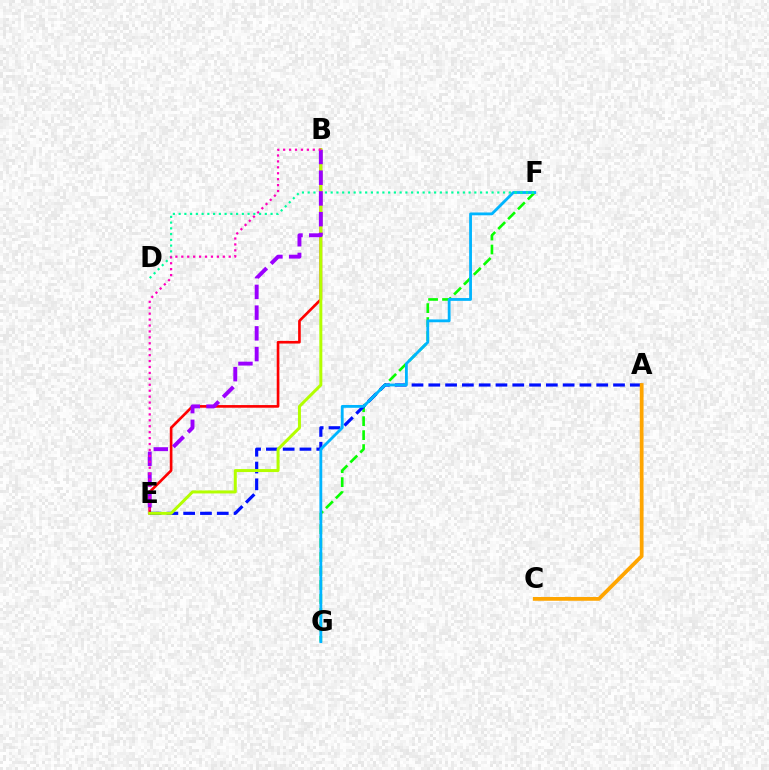{('B', 'E'): [{'color': '#ff0000', 'line_style': 'solid', 'thickness': 1.91}, {'color': '#b3ff00', 'line_style': 'solid', 'thickness': 2.16}, {'color': '#9b00ff', 'line_style': 'dashed', 'thickness': 2.82}, {'color': '#ff00bd', 'line_style': 'dotted', 'thickness': 1.61}], ('F', 'G'): [{'color': '#08ff00', 'line_style': 'dashed', 'thickness': 1.9}, {'color': '#00b5ff', 'line_style': 'solid', 'thickness': 2.03}], ('A', 'E'): [{'color': '#0010ff', 'line_style': 'dashed', 'thickness': 2.28}], ('A', 'C'): [{'color': '#ffa500', 'line_style': 'solid', 'thickness': 2.71}], ('D', 'F'): [{'color': '#00ff9d', 'line_style': 'dotted', 'thickness': 1.56}]}